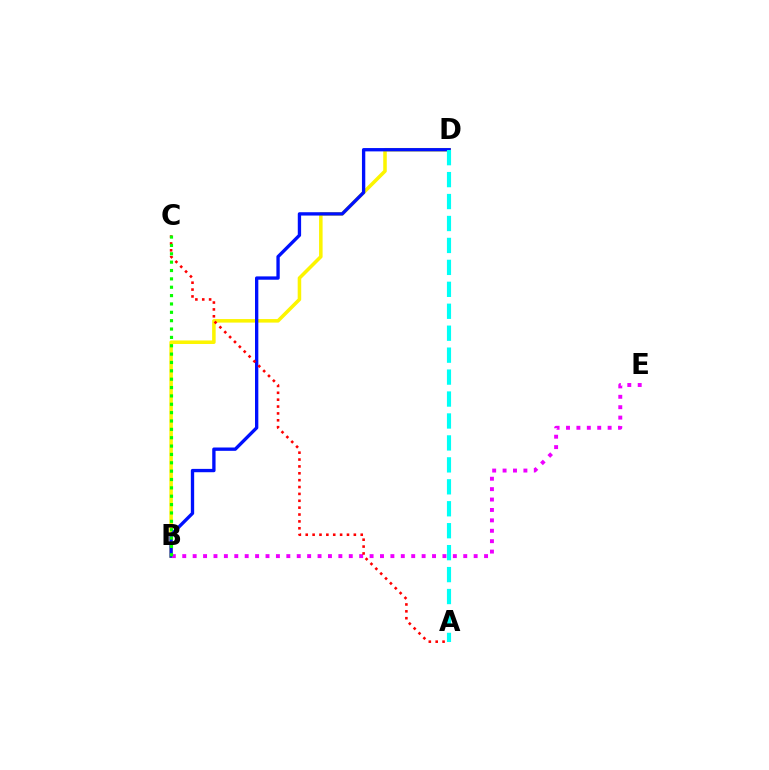{('B', 'D'): [{'color': '#fcf500', 'line_style': 'solid', 'thickness': 2.54}, {'color': '#0010ff', 'line_style': 'solid', 'thickness': 2.4}], ('B', 'E'): [{'color': '#ee00ff', 'line_style': 'dotted', 'thickness': 2.83}], ('A', 'C'): [{'color': '#ff0000', 'line_style': 'dotted', 'thickness': 1.87}], ('B', 'C'): [{'color': '#08ff00', 'line_style': 'dotted', 'thickness': 2.27}], ('A', 'D'): [{'color': '#00fff6', 'line_style': 'dashed', 'thickness': 2.98}]}